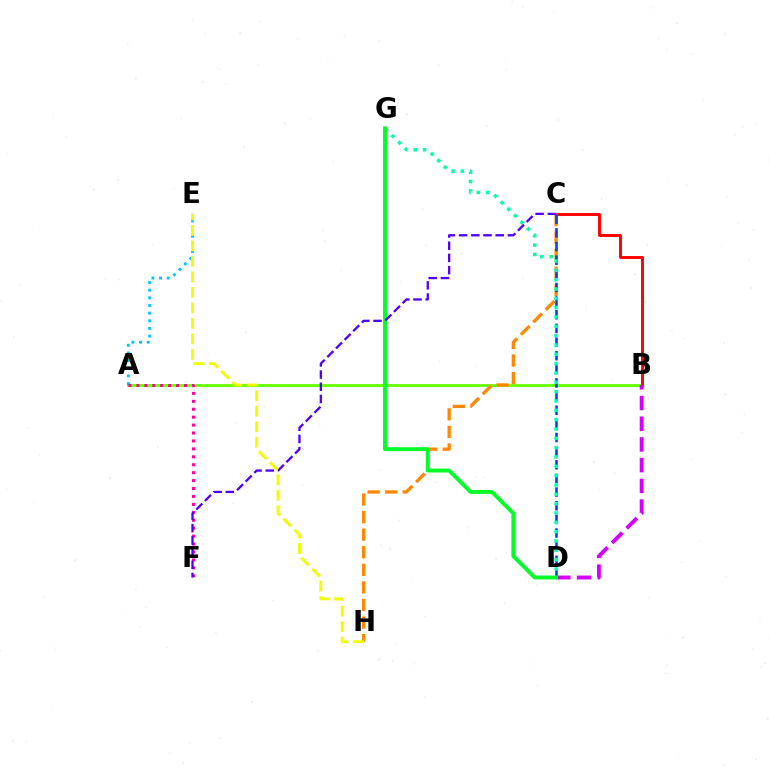{('A', 'B'): [{'color': '#66ff00', 'line_style': 'solid', 'thickness': 2.03}], ('B', 'C'): [{'color': '#ff0000', 'line_style': 'solid', 'thickness': 2.09}], ('B', 'D'): [{'color': '#d600ff', 'line_style': 'dashed', 'thickness': 2.81}], ('A', 'E'): [{'color': '#00c7ff', 'line_style': 'dotted', 'thickness': 2.08}], ('C', 'H'): [{'color': '#ff8800', 'line_style': 'dashed', 'thickness': 2.39}], ('C', 'D'): [{'color': '#003fff', 'line_style': 'dashed', 'thickness': 1.85}], ('D', 'G'): [{'color': '#00ffaf', 'line_style': 'dotted', 'thickness': 2.54}, {'color': '#00ff27', 'line_style': 'solid', 'thickness': 2.81}], ('A', 'F'): [{'color': '#ff00a0', 'line_style': 'dotted', 'thickness': 2.15}], ('C', 'F'): [{'color': '#4f00ff', 'line_style': 'dashed', 'thickness': 1.66}], ('E', 'H'): [{'color': '#eeff00', 'line_style': 'dashed', 'thickness': 2.1}]}